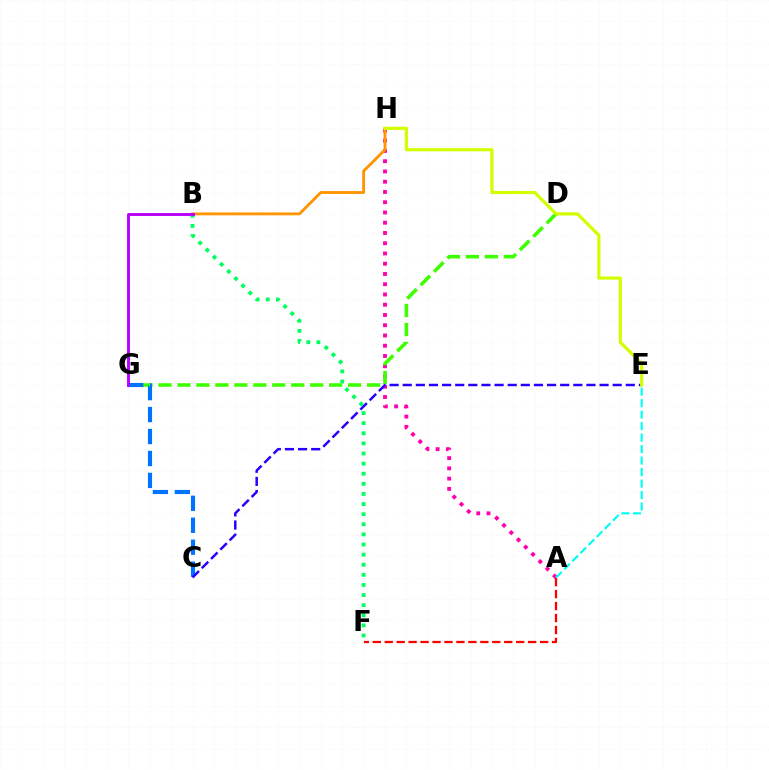{('A', 'H'): [{'color': '#ff00ac', 'line_style': 'dotted', 'thickness': 2.79}], ('B', 'F'): [{'color': '#00ff5c', 'line_style': 'dotted', 'thickness': 2.75}], ('B', 'H'): [{'color': '#ff9400', 'line_style': 'solid', 'thickness': 2.06}], ('D', 'G'): [{'color': '#3dff00', 'line_style': 'dashed', 'thickness': 2.58}], ('C', 'G'): [{'color': '#0074ff', 'line_style': 'dashed', 'thickness': 2.98}], ('A', 'E'): [{'color': '#00fff6', 'line_style': 'dashed', 'thickness': 1.56}], ('A', 'F'): [{'color': '#ff0000', 'line_style': 'dashed', 'thickness': 1.62}], ('C', 'E'): [{'color': '#2500ff', 'line_style': 'dashed', 'thickness': 1.78}], ('E', 'H'): [{'color': '#d1ff00', 'line_style': 'solid', 'thickness': 2.3}], ('B', 'G'): [{'color': '#b900ff', 'line_style': 'solid', 'thickness': 2.1}]}